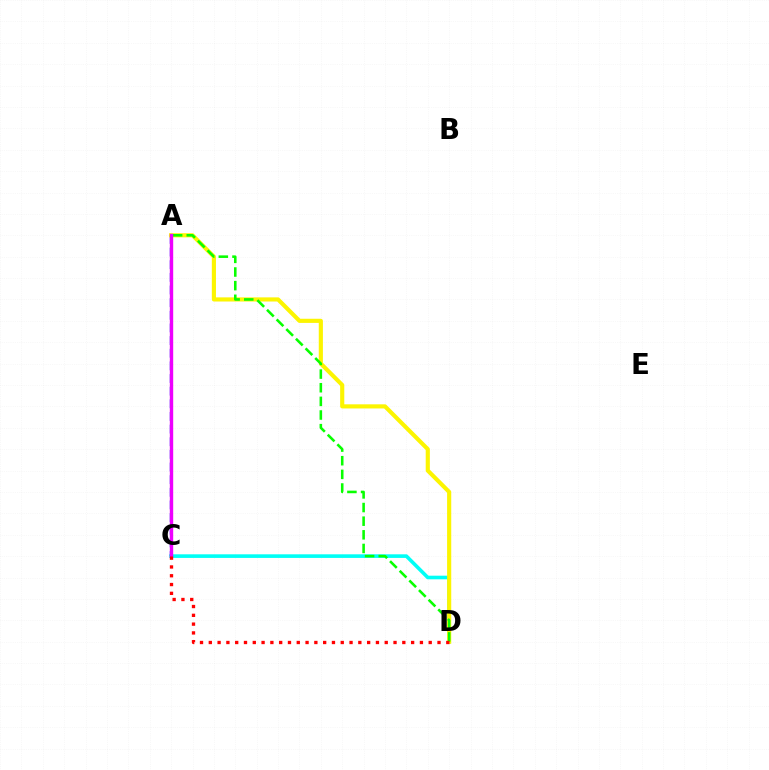{('C', 'D'): [{'color': '#00fff6', 'line_style': 'solid', 'thickness': 2.6}, {'color': '#ff0000', 'line_style': 'dotted', 'thickness': 2.39}], ('A', 'C'): [{'color': '#0010ff', 'line_style': 'dashed', 'thickness': 1.72}, {'color': '#ee00ff', 'line_style': 'solid', 'thickness': 2.44}], ('A', 'D'): [{'color': '#fcf500', 'line_style': 'solid', 'thickness': 2.98}, {'color': '#08ff00', 'line_style': 'dashed', 'thickness': 1.85}]}